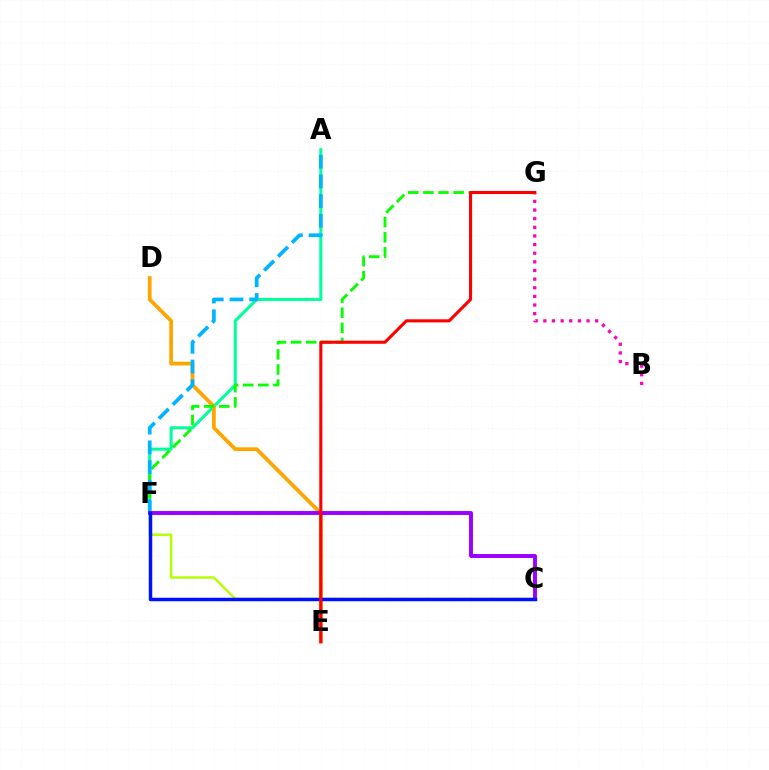{('A', 'F'): [{'color': '#00ff9d', 'line_style': 'solid', 'thickness': 2.2}, {'color': '#00b5ff', 'line_style': 'dashed', 'thickness': 2.68}], ('C', 'F'): [{'color': '#b3ff00', 'line_style': 'solid', 'thickness': 1.74}, {'color': '#9b00ff', 'line_style': 'solid', 'thickness': 2.82}, {'color': '#0010ff', 'line_style': 'solid', 'thickness': 2.51}], ('D', 'E'): [{'color': '#ffa500', 'line_style': 'solid', 'thickness': 2.71}], ('F', 'G'): [{'color': '#08ff00', 'line_style': 'dashed', 'thickness': 2.05}], ('B', 'G'): [{'color': '#ff00bd', 'line_style': 'dotted', 'thickness': 2.35}], ('E', 'G'): [{'color': '#ff0000', 'line_style': 'solid', 'thickness': 2.23}]}